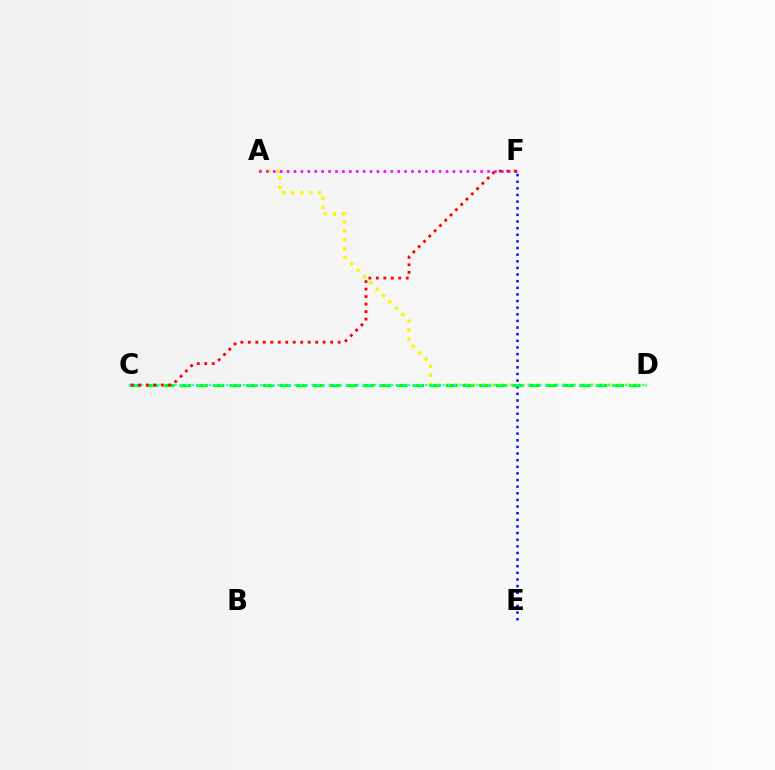{('E', 'F'): [{'color': '#0010ff', 'line_style': 'dotted', 'thickness': 1.8}], ('A', 'D'): [{'color': '#fcf500', 'line_style': 'dotted', 'thickness': 2.45}], ('C', 'D'): [{'color': '#08ff00', 'line_style': 'dashed', 'thickness': 2.26}, {'color': '#00fff6', 'line_style': 'dotted', 'thickness': 1.55}], ('A', 'F'): [{'color': '#ee00ff', 'line_style': 'dotted', 'thickness': 1.88}], ('C', 'F'): [{'color': '#ff0000', 'line_style': 'dotted', 'thickness': 2.03}]}